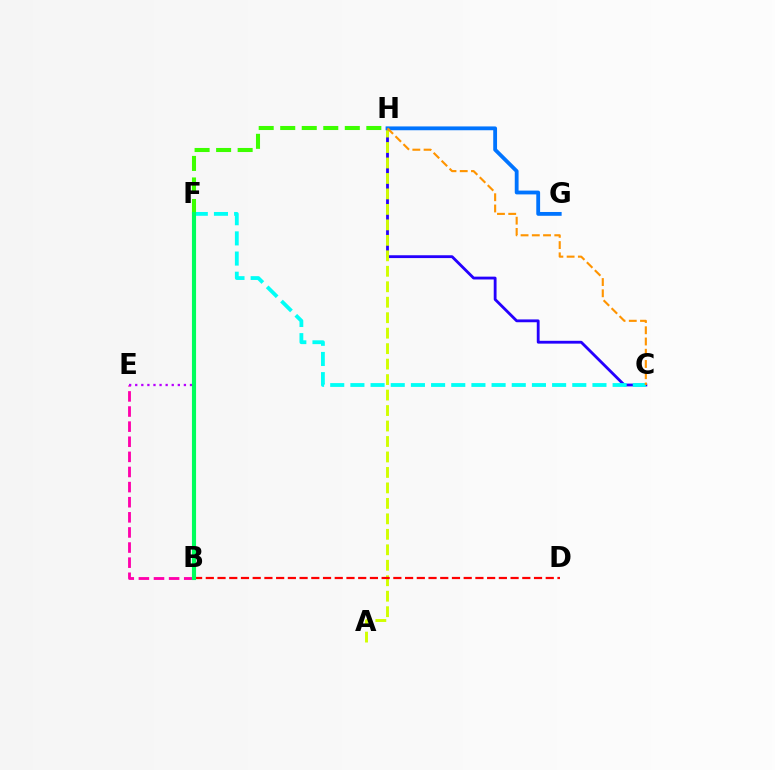{('C', 'H'): [{'color': '#2500ff', 'line_style': 'solid', 'thickness': 2.03}, {'color': '#ff9400', 'line_style': 'dashed', 'thickness': 1.53}], ('C', 'F'): [{'color': '#00fff6', 'line_style': 'dashed', 'thickness': 2.74}], ('A', 'H'): [{'color': '#d1ff00', 'line_style': 'dashed', 'thickness': 2.1}], ('G', 'H'): [{'color': '#0074ff', 'line_style': 'solid', 'thickness': 2.75}], ('B', 'E'): [{'color': '#ff00ac', 'line_style': 'dashed', 'thickness': 2.05}], ('B', 'D'): [{'color': '#ff0000', 'line_style': 'dashed', 'thickness': 1.59}], ('E', 'F'): [{'color': '#b900ff', 'line_style': 'dotted', 'thickness': 1.65}], ('F', 'H'): [{'color': '#3dff00', 'line_style': 'dashed', 'thickness': 2.92}], ('B', 'F'): [{'color': '#00ff5c', 'line_style': 'solid', 'thickness': 2.96}]}